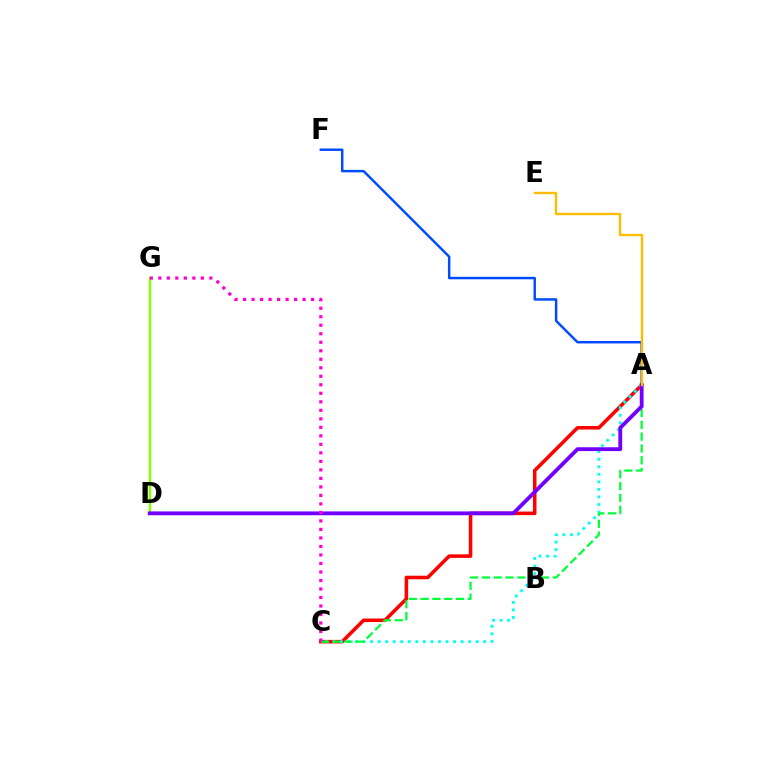{('A', 'C'): [{'color': '#ff0000', 'line_style': 'solid', 'thickness': 2.56}, {'color': '#00fff6', 'line_style': 'dotted', 'thickness': 2.05}, {'color': '#00ff39', 'line_style': 'dashed', 'thickness': 1.6}], ('A', 'F'): [{'color': '#004bff', 'line_style': 'solid', 'thickness': 1.77}], ('D', 'G'): [{'color': '#84ff00', 'line_style': 'solid', 'thickness': 1.73}], ('A', 'D'): [{'color': '#7200ff', 'line_style': 'solid', 'thickness': 2.76}], ('A', 'E'): [{'color': '#ffbd00', 'line_style': 'solid', 'thickness': 1.71}], ('C', 'G'): [{'color': '#ff00cf', 'line_style': 'dotted', 'thickness': 2.31}]}